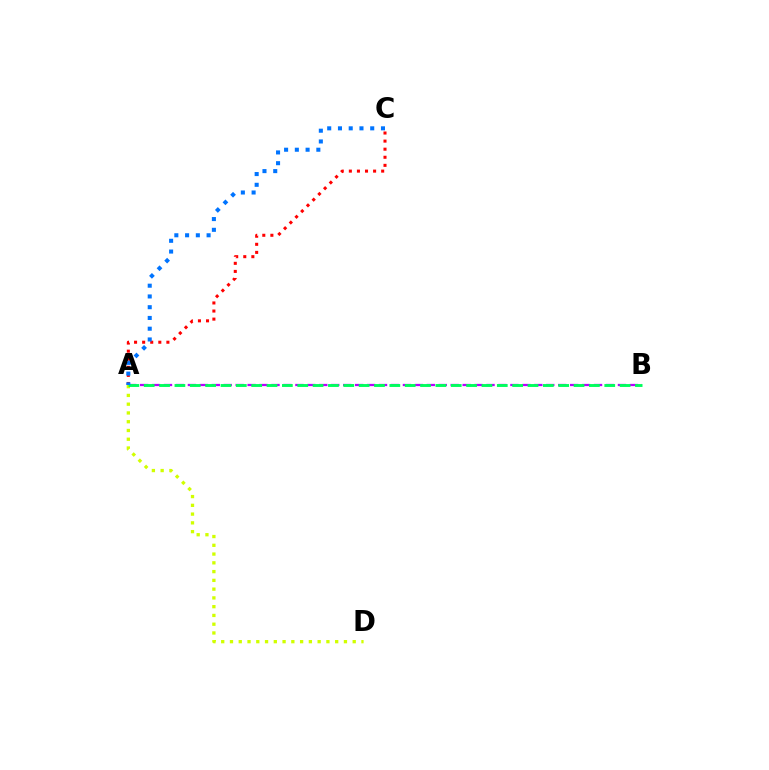{('A', 'C'): [{'color': '#ff0000', 'line_style': 'dotted', 'thickness': 2.2}, {'color': '#0074ff', 'line_style': 'dotted', 'thickness': 2.92}], ('A', 'B'): [{'color': '#b900ff', 'line_style': 'dashed', 'thickness': 1.62}, {'color': '#00ff5c', 'line_style': 'dashed', 'thickness': 2.09}], ('A', 'D'): [{'color': '#d1ff00', 'line_style': 'dotted', 'thickness': 2.38}]}